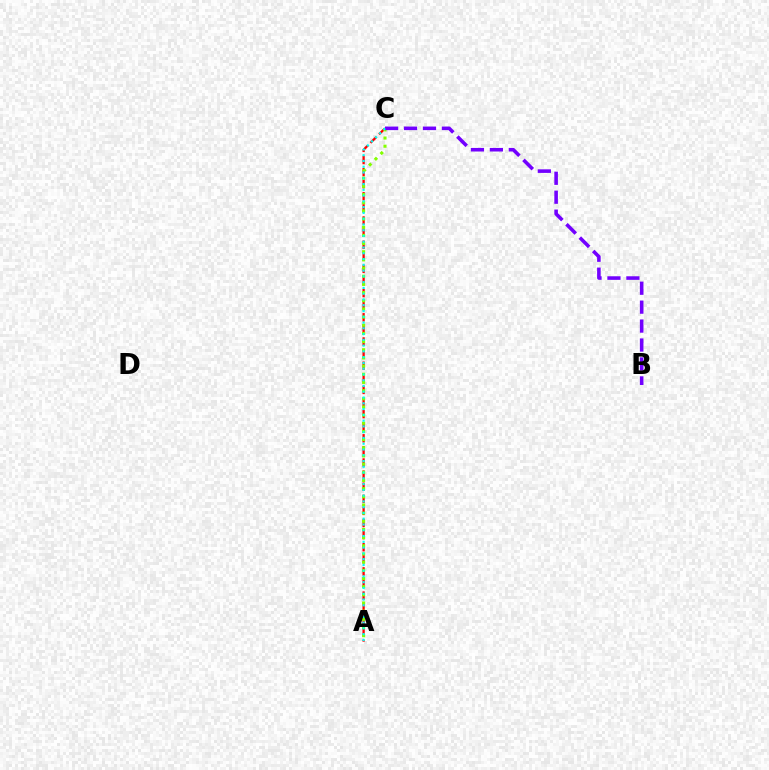{('A', 'C'): [{'color': '#ff0000', 'line_style': 'dashed', 'thickness': 1.64}, {'color': '#84ff00', 'line_style': 'dotted', 'thickness': 2.22}, {'color': '#00fff6', 'line_style': 'dotted', 'thickness': 1.57}], ('B', 'C'): [{'color': '#7200ff', 'line_style': 'dashed', 'thickness': 2.57}]}